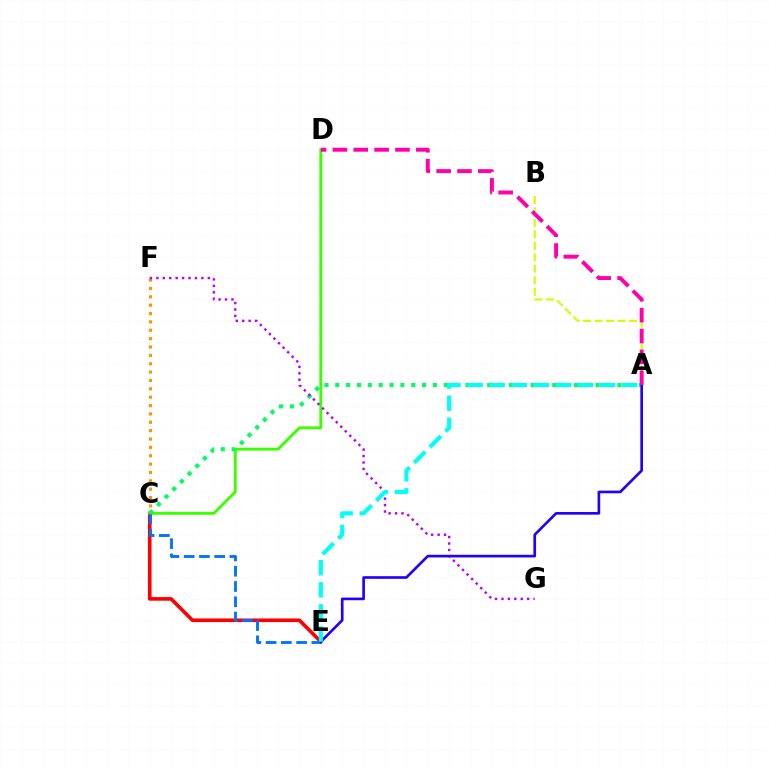{('C', 'E'): [{'color': '#ff0000', 'line_style': 'solid', 'thickness': 2.61}, {'color': '#0074ff', 'line_style': 'dashed', 'thickness': 2.07}], ('A', 'B'): [{'color': '#d1ff00', 'line_style': 'dashed', 'thickness': 1.56}], ('C', 'D'): [{'color': '#3dff00', 'line_style': 'solid', 'thickness': 2.08}], ('A', 'C'): [{'color': '#00ff5c', 'line_style': 'dotted', 'thickness': 2.95}], ('C', 'F'): [{'color': '#ff9400', 'line_style': 'dotted', 'thickness': 2.27}], ('F', 'G'): [{'color': '#b900ff', 'line_style': 'dotted', 'thickness': 1.75}], ('A', 'E'): [{'color': '#2500ff', 'line_style': 'solid', 'thickness': 1.92}, {'color': '#00fff6', 'line_style': 'dashed', 'thickness': 3.0}], ('A', 'D'): [{'color': '#ff00ac', 'line_style': 'dashed', 'thickness': 2.83}]}